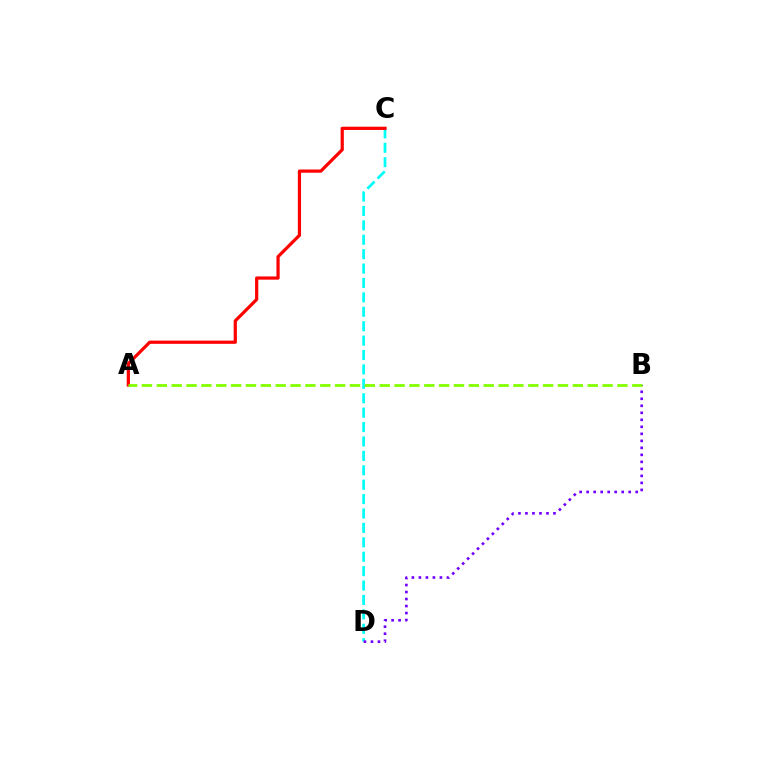{('C', 'D'): [{'color': '#00fff6', 'line_style': 'dashed', 'thickness': 1.96}], ('B', 'D'): [{'color': '#7200ff', 'line_style': 'dotted', 'thickness': 1.9}], ('A', 'C'): [{'color': '#ff0000', 'line_style': 'solid', 'thickness': 2.32}], ('A', 'B'): [{'color': '#84ff00', 'line_style': 'dashed', 'thickness': 2.02}]}